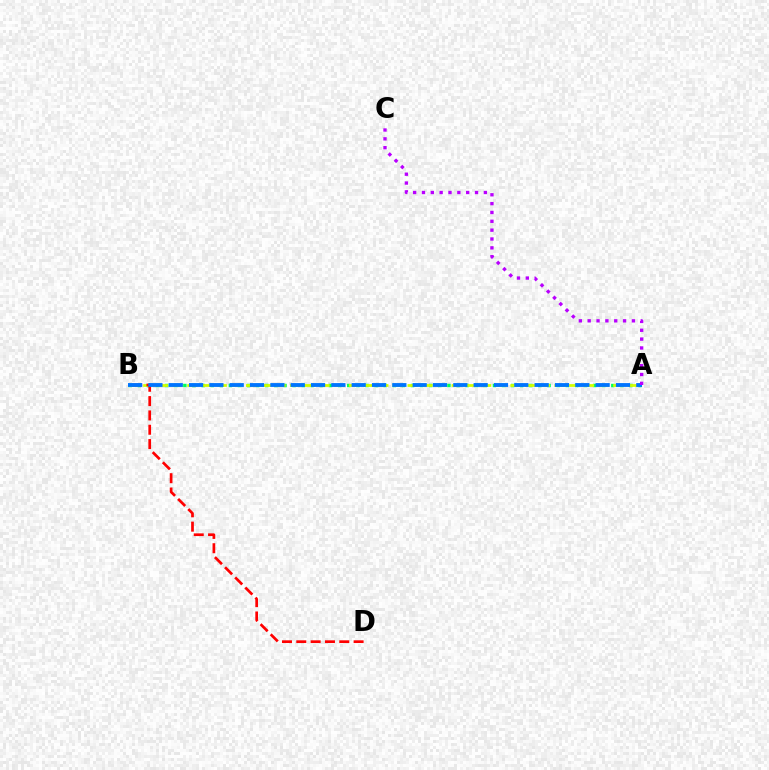{('A', 'B'): [{'color': '#00ff5c', 'line_style': 'dotted', 'thickness': 2.47}, {'color': '#d1ff00', 'line_style': 'dashed', 'thickness': 2.0}, {'color': '#0074ff', 'line_style': 'dashed', 'thickness': 2.76}], ('B', 'D'): [{'color': '#ff0000', 'line_style': 'dashed', 'thickness': 1.95}], ('A', 'C'): [{'color': '#b900ff', 'line_style': 'dotted', 'thickness': 2.4}]}